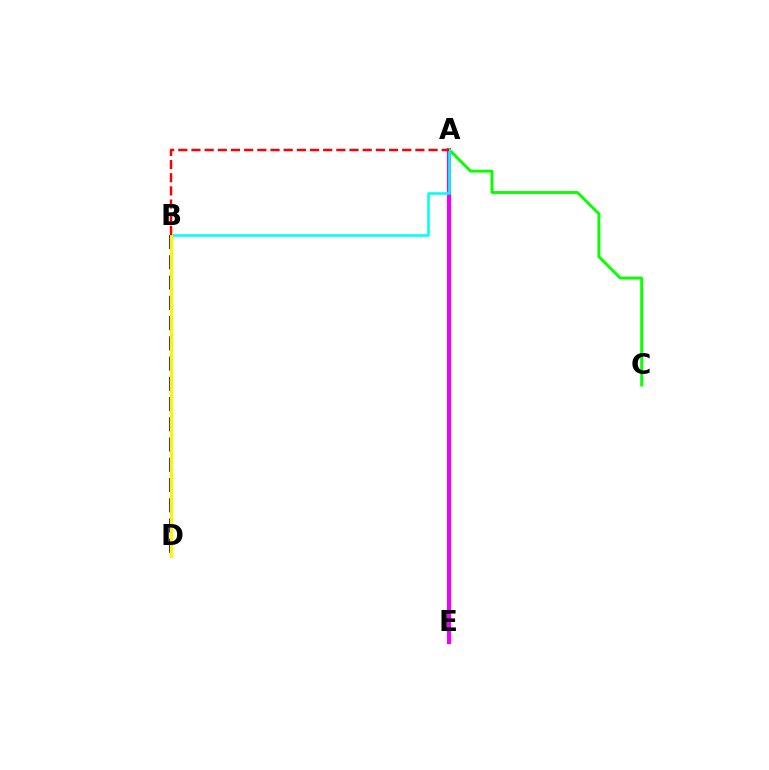{('B', 'D'): [{'color': '#0010ff', 'line_style': 'dashed', 'thickness': 2.75}, {'color': '#fcf500', 'line_style': 'solid', 'thickness': 2.26}], ('A', 'E'): [{'color': '#ee00ff', 'line_style': 'solid', 'thickness': 2.97}], ('A', 'C'): [{'color': '#08ff00', 'line_style': 'solid', 'thickness': 2.08}], ('A', 'B'): [{'color': '#00fff6', 'line_style': 'solid', 'thickness': 1.85}, {'color': '#ff0000', 'line_style': 'dashed', 'thickness': 1.79}]}